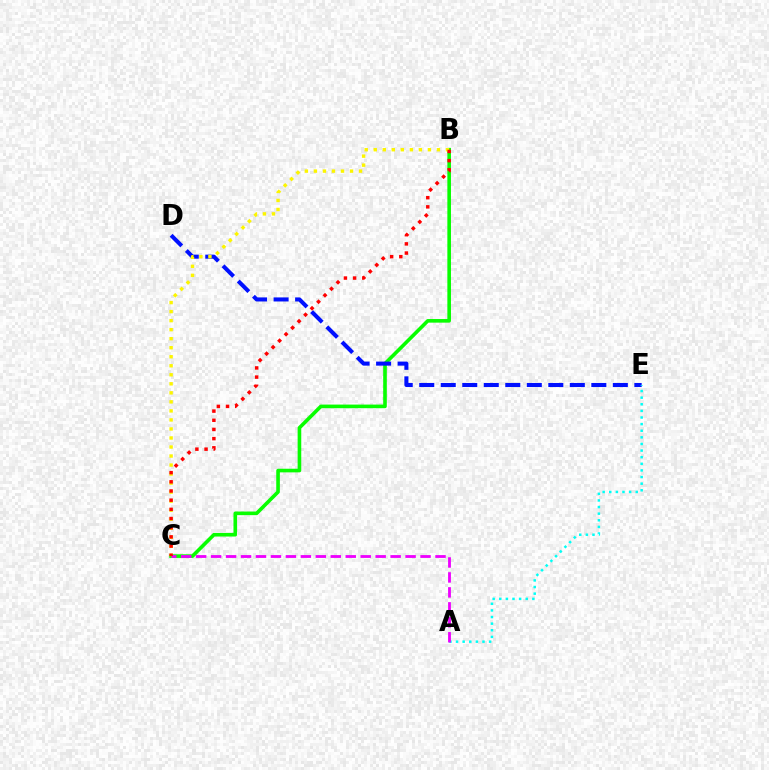{('B', 'C'): [{'color': '#08ff00', 'line_style': 'solid', 'thickness': 2.6}, {'color': '#fcf500', 'line_style': 'dotted', 'thickness': 2.45}, {'color': '#ff0000', 'line_style': 'dotted', 'thickness': 2.49}], ('D', 'E'): [{'color': '#0010ff', 'line_style': 'dashed', 'thickness': 2.92}], ('A', 'E'): [{'color': '#00fff6', 'line_style': 'dotted', 'thickness': 1.8}], ('A', 'C'): [{'color': '#ee00ff', 'line_style': 'dashed', 'thickness': 2.03}]}